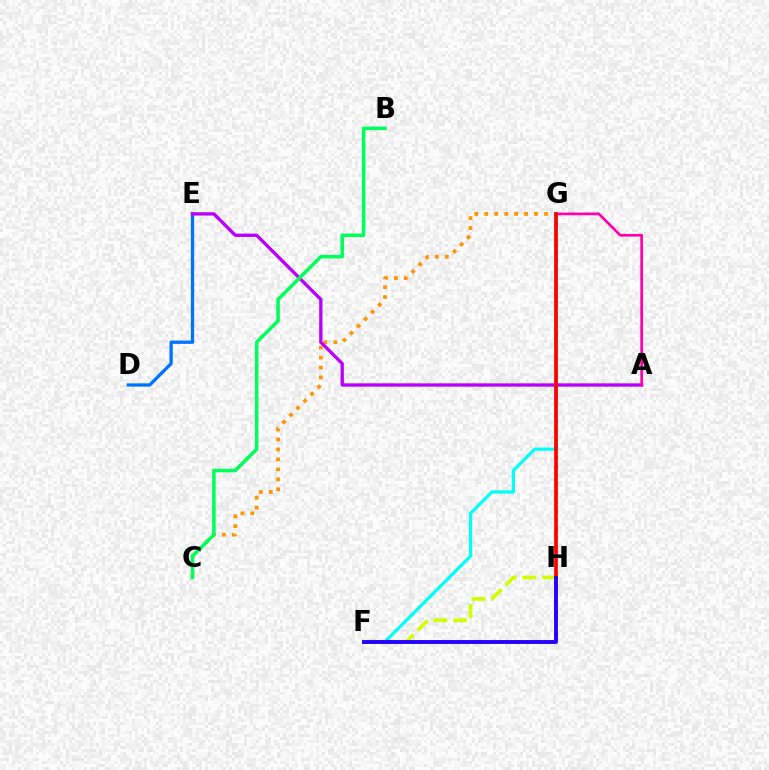{('C', 'G'): [{'color': '#ff9400', 'line_style': 'dotted', 'thickness': 2.71}], ('G', 'H'): [{'color': '#3dff00', 'line_style': 'dotted', 'thickness': 2.43}, {'color': '#ff0000', 'line_style': 'solid', 'thickness': 2.66}], ('D', 'E'): [{'color': '#0074ff', 'line_style': 'solid', 'thickness': 2.37}], ('F', 'H'): [{'color': '#d1ff00', 'line_style': 'dashed', 'thickness': 2.7}, {'color': '#2500ff', 'line_style': 'solid', 'thickness': 2.79}], ('A', 'E'): [{'color': '#b900ff', 'line_style': 'solid', 'thickness': 2.39}], ('F', 'G'): [{'color': '#00fff6', 'line_style': 'solid', 'thickness': 2.33}], ('B', 'C'): [{'color': '#00ff5c', 'line_style': 'solid', 'thickness': 2.54}], ('A', 'G'): [{'color': '#ff00ac', 'line_style': 'solid', 'thickness': 1.94}]}